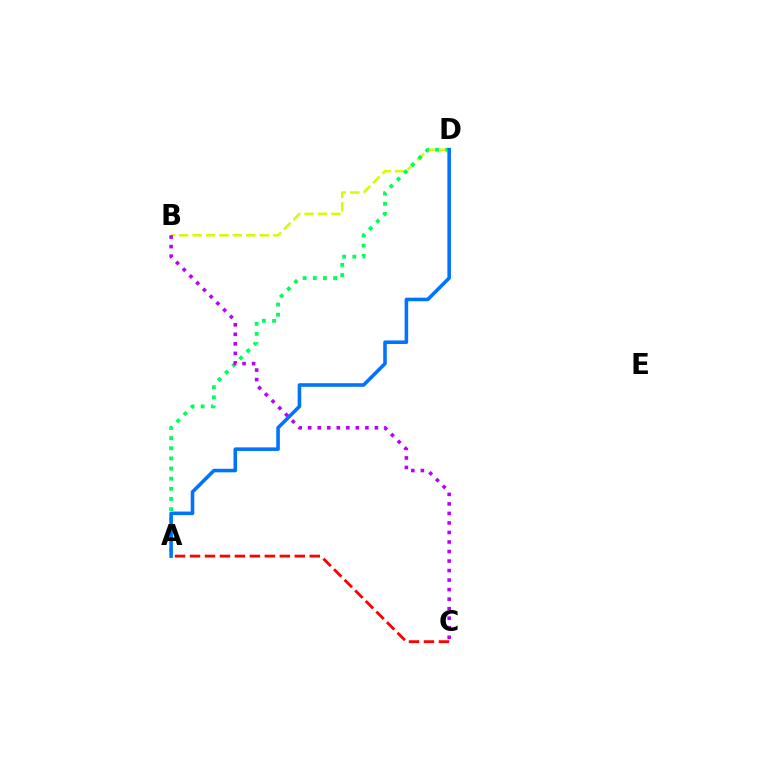{('B', 'D'): [{'color': '#d1ff00', 'line_style': 'dashed', 'thickness': 1.82}], ('A', 'D'): [{'color': '#00ff5c', 'line_style': 'dotted', 'thickness': 2.76}, {'color': '#0074ff', 'line_style': 'solid', 'thickness': 2.57}], ('A', 'C'): [{'color': '#ff0000', 'line_style': 'dashed', 'thickness': 2.03}], ('B', 'C'): [{'color': '#b900ff', 'line_style': 'dotted', 'thickness': 2.59}]}